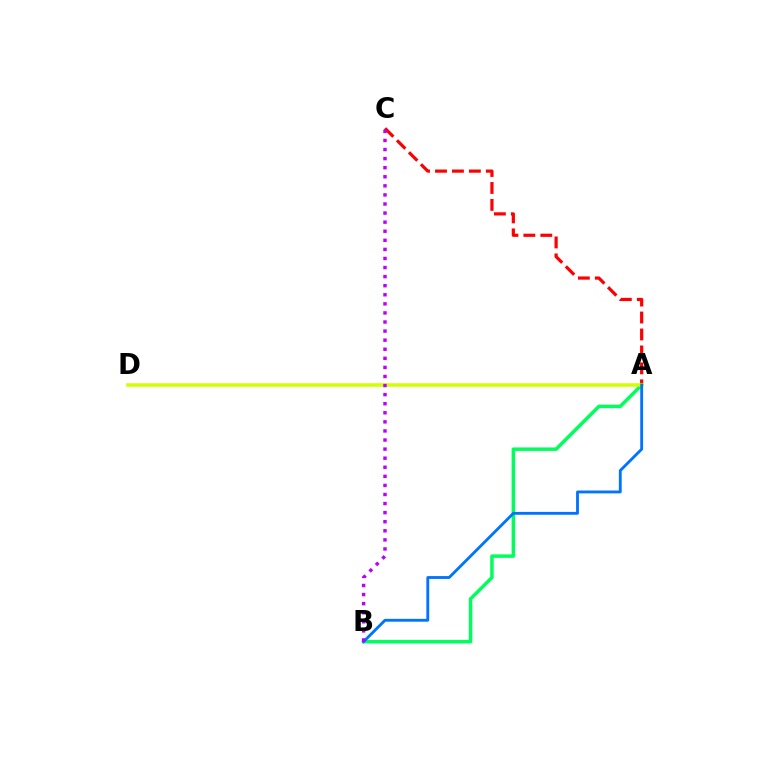{('A', 'C'): [{'color': '#ff0000', 'line_style': 'dashed', 'thickness': 2.3}], ('A', 'B'): [{'color': '#00ff5c', 'line_style': 'solid', 'thickness': 2.5}, {'color': '#0074ff', 'line_style': 'solid', 'thickness': 2.06}], ('A', 'D'): [{'color': '#d1ff00', 'line_style': 'solid', 'thickness': 2.54}], ('B', 'C'): [{'color': '#b900ff', 'line_style': 'dotted', 'thickness': 2.47}]}